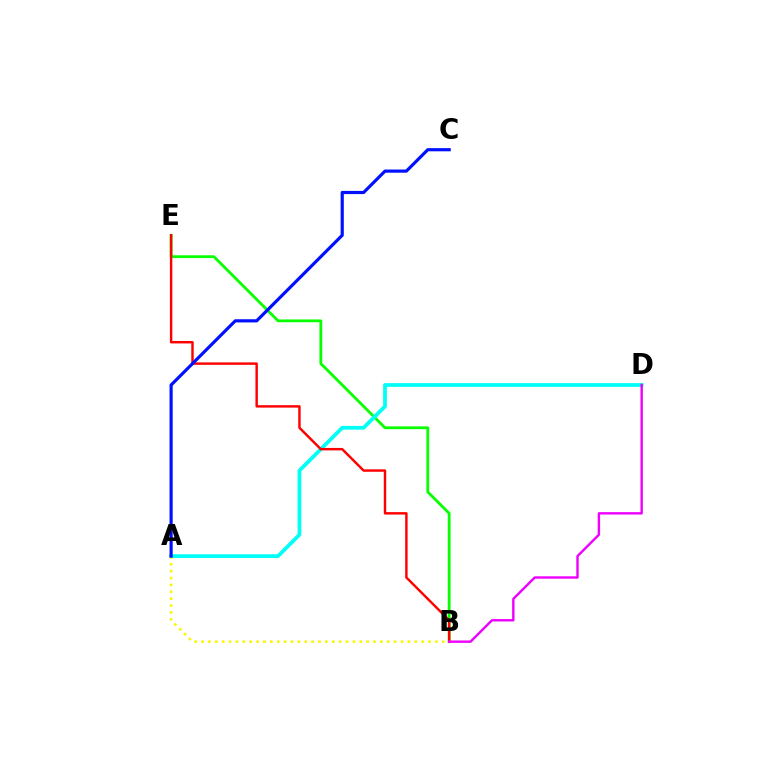{('B', 'E'): [{'color': '#08ff00', 'line_style': 'solid', 'thickness': 2.01}, {'color': '#ff0000', 'line_style': 'solid', 'thickness': 1.76}], ('A', 'D'): [{'color': '#00fff6', 'line_style': 'solid', 'thickness': 2.69}], ('A', 'B'): [{'color': '#fcf500', 'line_style': 'dotted', 'thickness': 1.87}], ('B', 'D'): [{'color': '#ee00ff', 'line_style': 'solid', 'thickness': 1.73}], ('A', 'C'): [{'color': '#0010ff', 'line_style': 'solid', 'thickness': 2.29}]}